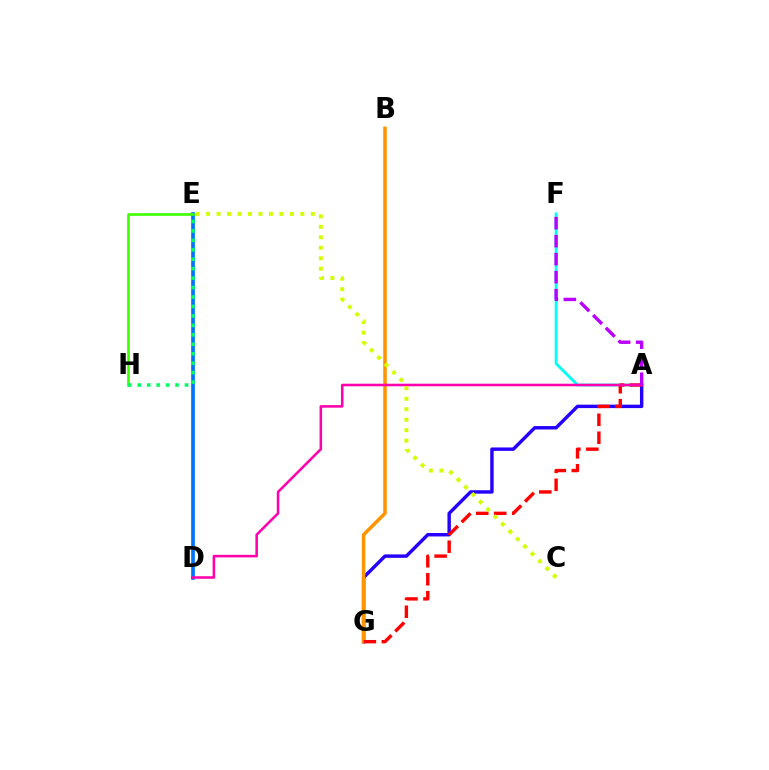{('A', 'F'): [{'color': '#00fff6', 'line_style': 'solid', 'thickness': 2.03}, {'color': '#b900ff', 'line_style': 'dashed', 'thickness': 2.45}], ('D', 'E'): [{'color': '#0074ff', 'line_style': 'solid', 'thickness': 2.65}], ('A', 'G'): [{'color': '#2500ff', 'line_style': 'solid', 'thickness': 2.47}, {'color': '#ff0000', 'line_style': 'dashed', 'thickness': 2.44}], ('B', 'G'): [{'color': '#ff9400', 'line_style': 'solid', 'thickness': 2.54}], ('A', 'D'): [{'color': '#ff00ac', 'line_style': 'solid', 'thickness': 1.83}], ('E', 'H'): [{'color': '#3dff00', 'line_style': 'solid', 'thickness': 1.89}, {'color': '#00ff5c', 'line_style': 'dotted', 'thickness': 2.57}], ('C', 'E'): [{'color': '#d1ff00', 'line_style': 'dotted', 'thickness': 2.85}]}